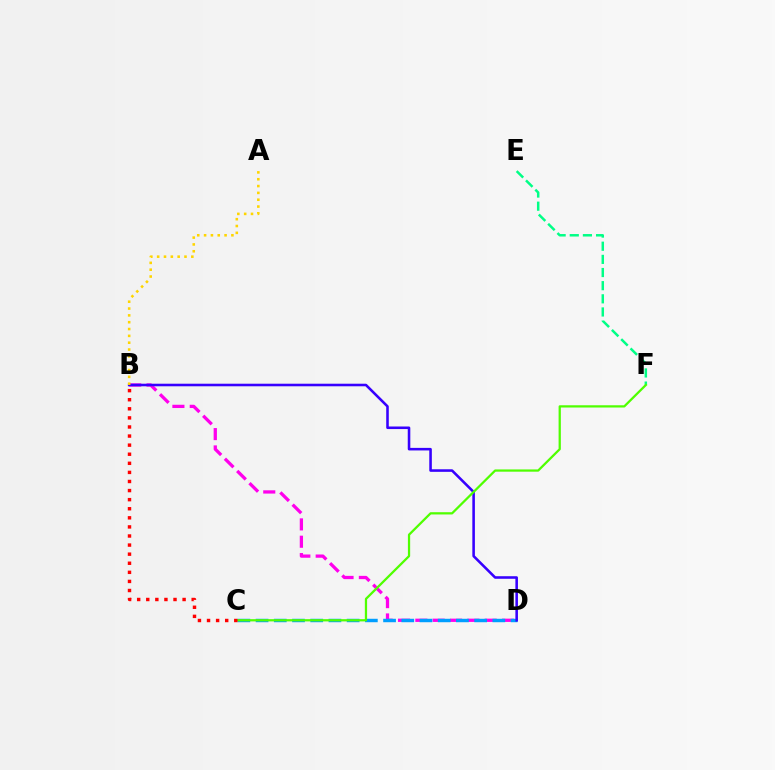{('E', 'F'): [{'color': '#00ff86', 'line_style': 'dashed', 'thickness': 1.79}], ('B', 'D'): [{'color': '#ff00ed', 'line_style': 'dashed', 'thickness': 2.36}, {'color': '#3700ff', 'line_style': 'solid', 'thickness': 1.85}], ('C', 'D'): [{'color': '#009eff', 'line_style': 'dashed', 'thickness': 2.47}], ('A', 'B'): [{'color': '#ffd500', 'line_style': 'dotted', 'thickness': 1.86}], ('C', 'F'): [{'color': '#4fff00', 'line_style': 'solid', 'thickness': 1.62}], ('B', 'C'): [{'color': '#ff0000', 'line_style': 'dotted', 'thickness': 2.47}]}